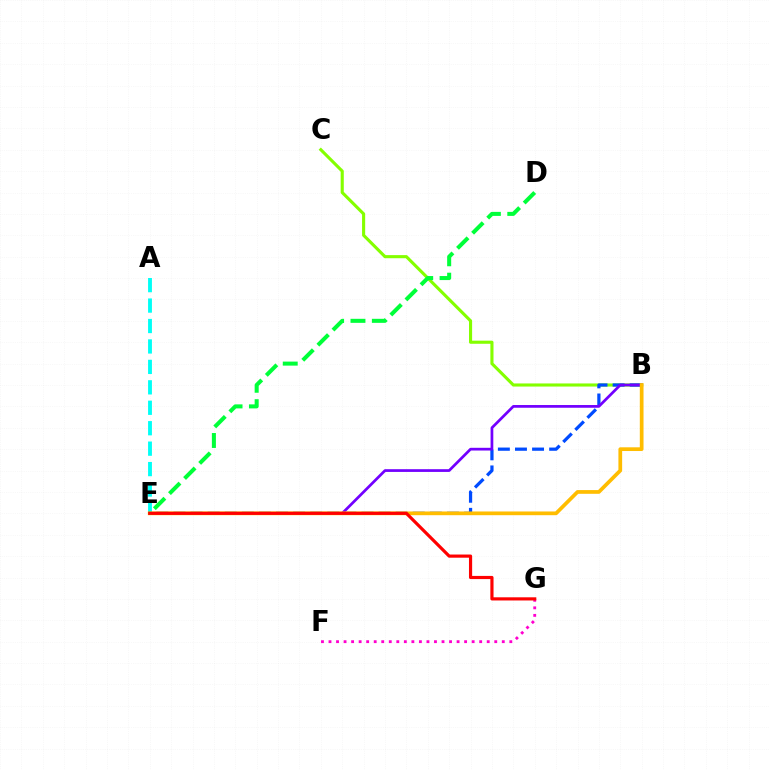{('B', 'C'): [{'color': '#84ff00', 'line_style': 'solid', 'thickness': 2.24}], ('B', 'E'): [{'color': '#004bff', 'line_style': 'dashed', 'thickness': 2.32}, {'color': '#7200ff', 'line_style': 'solid', 'thickness': 1.97}, {'color': '#ffbd00', 'line_style': 'solid', 'thickness': 2.68}], ('F', 'G'): [{'color': '#ff00cf', 'line_style': 'dotted', 'thickness': 2.05}], ('A', 'E'): [{'color': '#00fff6', 'line_style': 'dashed', 'thickness': 2.78}], ('E', 'G'): [{'color': '#ff0000', 'line_style': 'solid', 'thickness': 2.28}], ('D', 'E'): [{'color': '#00ff39', 'line_style': 'dashed', 'thickness': 2.9}]}